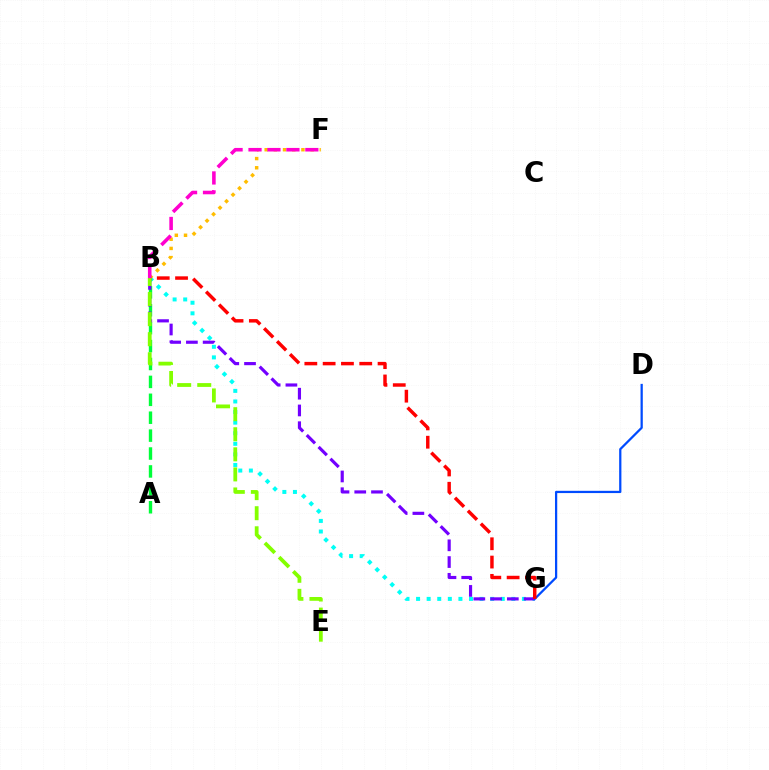{('B', 'G'): [{'color': '#00fff6', 'line_style': 'dotted', 'thickness': 2.88}, {'color': '#7200ff', 'line_style': 'dashed', 'thickness': 2.28}, {'color': '#ff0000', 'line_style': 'dashed', 'thickness': 2.49}], ('A', 'B'): [{'color': '#00ff39', 'line_style': 'dashed', 'thickness': 2.43}], ('D', 'G'): [{'color': '#004bff', 'line_style': 'solid', 'thickness': 1.62}], ('B', 'F'): [{'color': '#ffbd00', 'line_style': 'dotted', 'thickness': 2.5}, {'color': '#ff00cf', 'line_style': 'dashed', 'thickness': 2.57}], ('B', 'E'): [{'color': '#84ff00', 'line_style': 'dashed', 'thickness': 2.73}]}